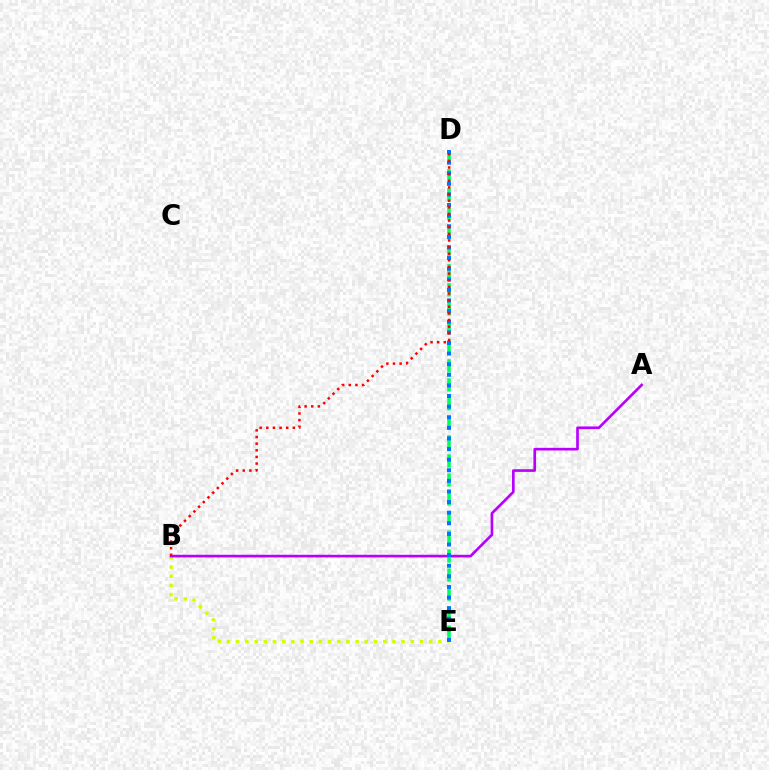{('B', 'E'): [{'color': '#d1ff00', 'line_style': 'dotted', 'thickness': 2.5}], ('A', 'B'): [{'color': '#b900ff', 'line_style': 'solid', 'thickness': 1.92}], ('D', 'E'): [{'color': '#00ff5c', 'line_style': 'dashed', 'thickness': 2.58}, {'color': '#0074ff', 'line_style': 'dotted', 'thickness': 2.88}], ('B', 'D'): [{'color': '#ff0000', 'line_style': 'dotted', 'thickness': 1.8}]}